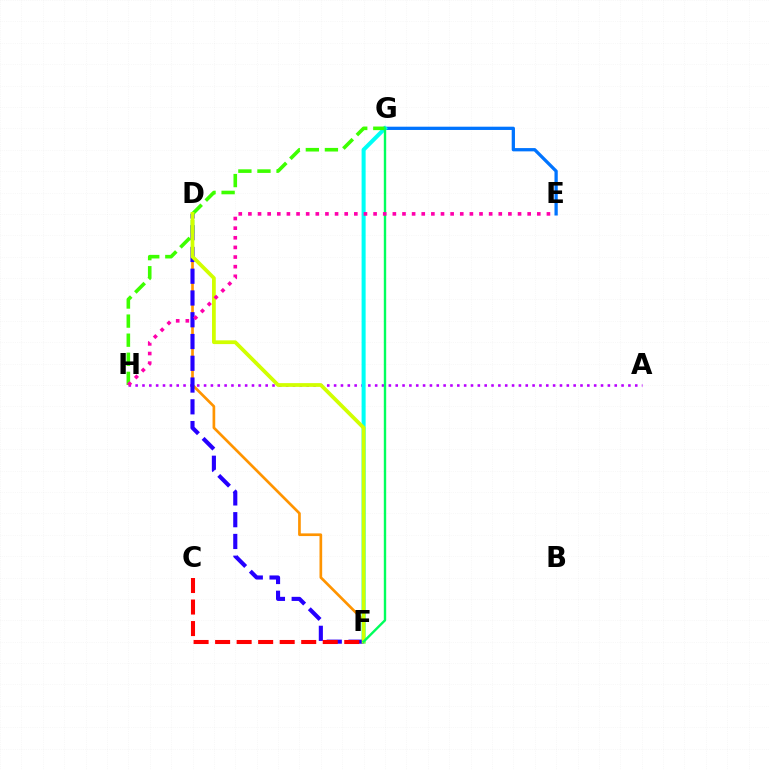{('D', 'F'): [{'color': '#ff9400', 'line_style': 'solid', 'thickness': 1.93}, {'color': '#2500ff', 'line_style': 'dashed', 'thickness': 2.96}, {'color': '#d1ff00', 'line_style': 'solid', 'thickness': 2.7}], ('E', 'G'): [{'color': '#0074ff', 'line_style': 'solid', 'thickness': 2.36}], ('A', 'H'): [{'color': '#b900ff', 'line_style': 'dotted', 'thickness': 1.86}], ('F', 'G'): [{'color': '#00fff6', 'line_style': 'solid', 'thickness': 2.91}, {'color': '#00ff5c', 'line_style': 'solid', 'thickness': 1.72}], ('G', 'H'): [{'color': '#3dff00', 'line_style': 'dashed', 'thickness': 2.59}], ('C', 'F'): [{'color': '#ff0000', 'line_style': 'dashed', 'thickness': 2.92}], ('E', 'H'): [{'color': '#ff00ac', 'line_style': 'dotted', 'thickness': 2.62}]}